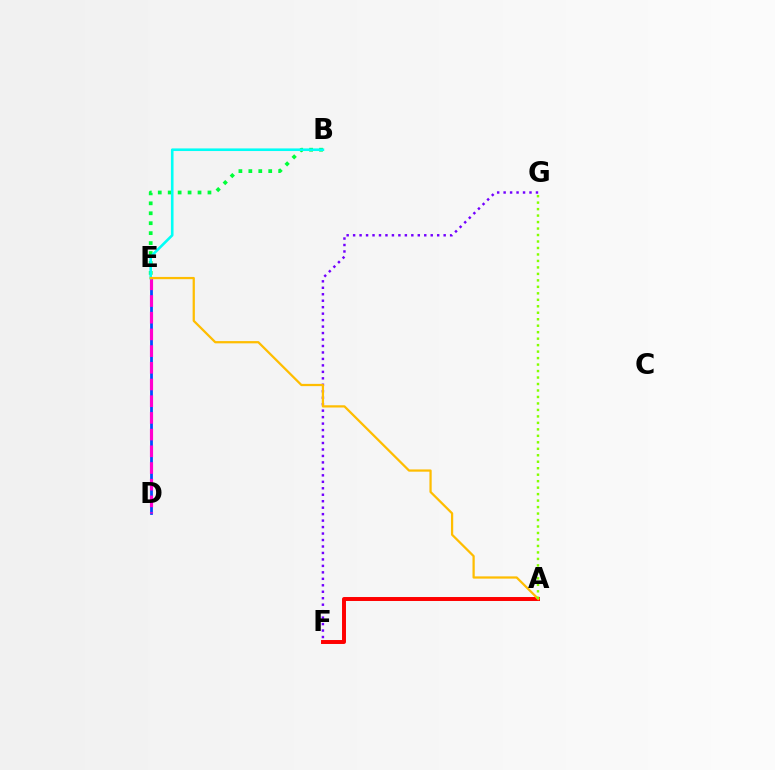{('B', 'E'): [{'color': '#00ff39', 'line_style': 'dotted', 'thickness': 2.7}, {'color': '#00fff6', 'line_style': 'solid', 'thickness': 1.88}], ('F', 'G'): [{'color': '#7200ff', 'line_style': 'dotted', 'thickness': 1.76}], ('D', 'E'): [{'color': '#004bff', 'line_style': 'solid', 'thickness': 1.99}, {'color': '#ff00cf', 'line_style': 'dashed', 'thickness': 2.27}], ('A', 'F'): [{'color': '#ff0000', 'line_style': 'solid', 'thickness': 2.85}], ('A', 'E'): [{'color': '#ffbd00', 'line_style': 'solid', 'thickness': 1.62}], ('A', 'G'): [{'color': '#84ff00', 'line_style': 'dotted', 'thickness': 1.76}]}